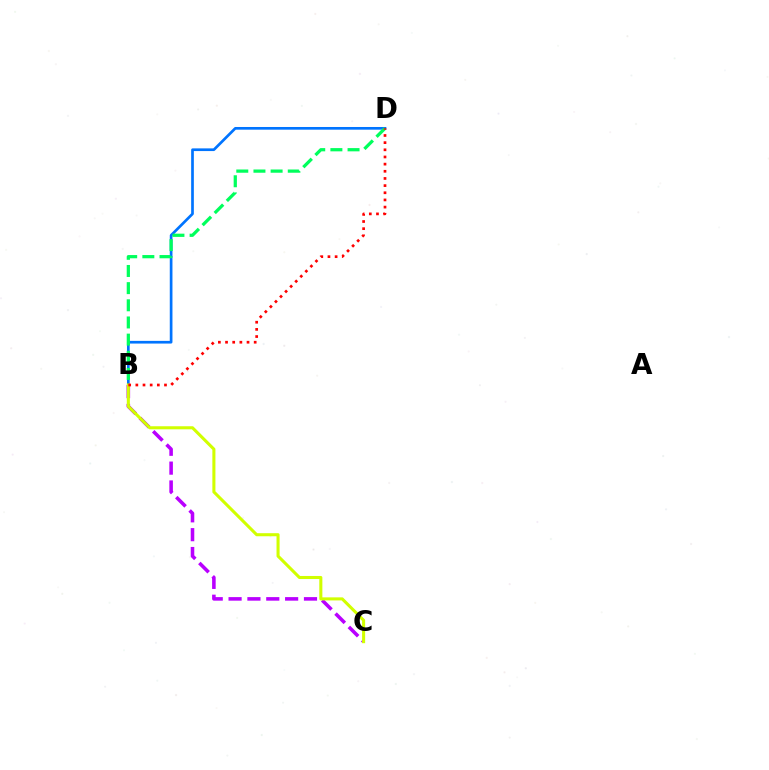{('B', 'D'): [{'color': '#0074ff', 'line_style': 'solid', 'thickness': 1.94}, {'color': '#00ff5c', 'line_style': 'dashed', 'thickness': 2.33}, {'color': '#ff0000', 'line_style': 'dotted', 'thickness': 1.95}], ('B', 'C'): [{'color': '#b900ff', 'line_style': 'dashed', 'thickness': 2.56}, {'color': '#d1ff00', 'line_style': 'solid', 'thickness': 2.2}]}